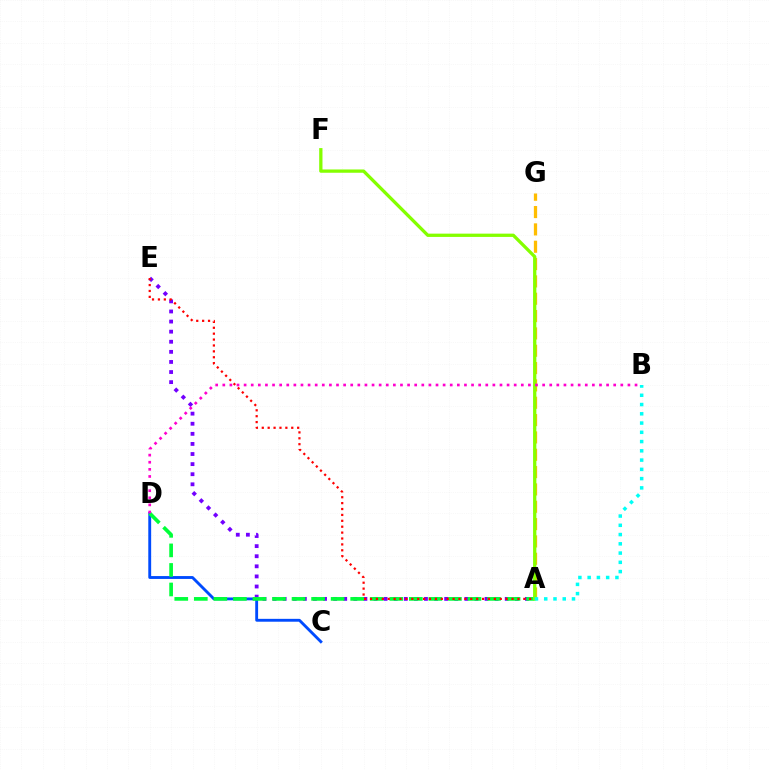{('A', 'G'): [{'color': '#ffbd00', 'line_style': 'dashed', 'thickness': 2.36}], ('A', 'E'): [{'color': '#7200ff', 'line_style': 'dotted', 'thickness': 2.74}, {'color': '#ff0000', 'line_style': 'dotted', 'thickness': 1.6}], ('C', 'D'): [{'color': '#004bff', 'line_style': 'solid', 'thickness': 2.06}], ('A', 'D'): [{'color': '#00ff39', 'line_style': 'dashed', 'thickness': 2.66}], ('A', 'F'): [{'color': '#84ff00', 'line_style': 'solid', 'thickness': 2.36}], ('B', 'D'): [{'color': '#ff00cf', 'line_style': 'dotted', 'thickness': 1.93}], ('A', 'B'): [{'color': '#00fff6', 'line_style': 'dotted', 'thickness': 2.52}]}